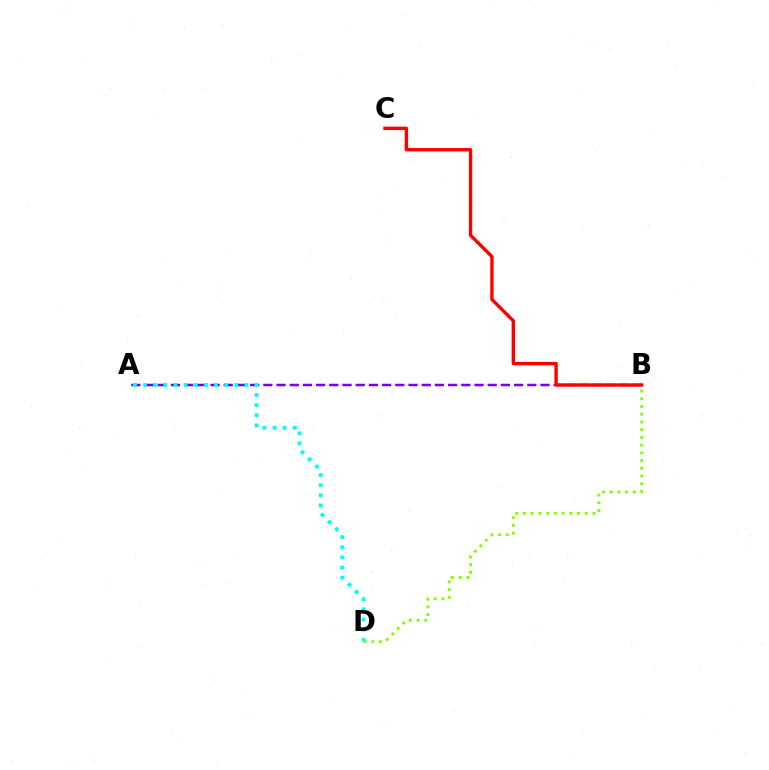{('B', 'D'): [{'color': '#84ff00', 'line_style': 'dotted', 'thickness': 2.1}], ('A', 'B'): [{'color': '#7200ff', 'line_style': 'dashed', 'thickness': 1.79}], ('A', 'D'): [{'color': '#00fff6', 'line_style': 'dotted', 'thickness': 2.75}], ('B', 'C'): [{'color': '#ff0000', 'line_style': 'solid', 'thickness': 2.43}]}